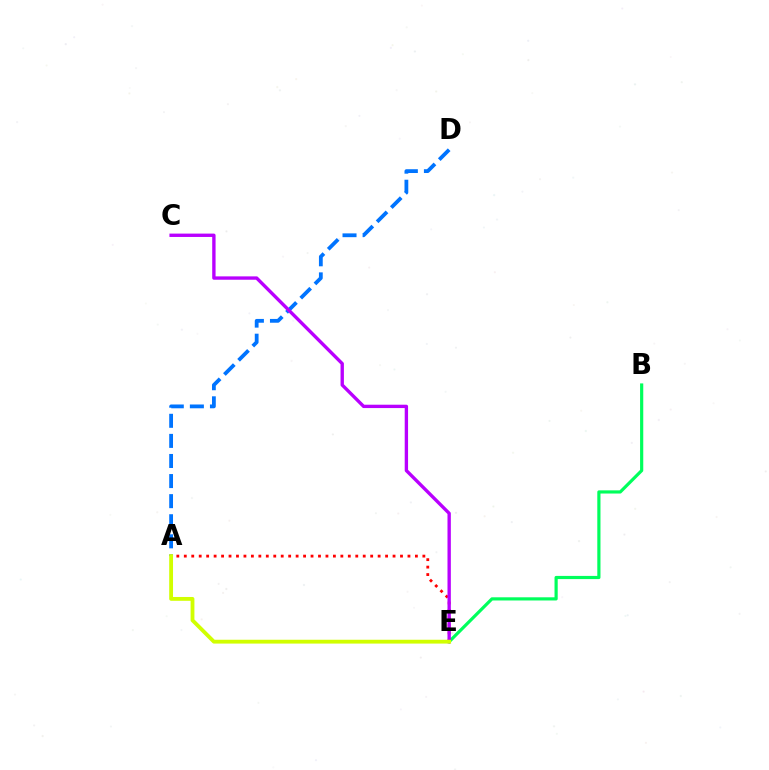{('B', 'E'): [{'color': '#00ff5c', 'line_style': 'solid', 'thickness': 2.29}], ('A', 'E'): [{'color': '#ff0000', 'line_style': 'dotted', 'thickness': 2.03}, {'color': '#d1ff00', 'line_style': 'solid', 'thickness': 2.76}], ('A', 'D'): [{'color': '#0074ff', 'line_style': 'dashed', 'thickness': 2.73}], ('C', 'E'): [{'color': '#b900ff', 'line_style': 'solid', 'thickness': 2.42}]}